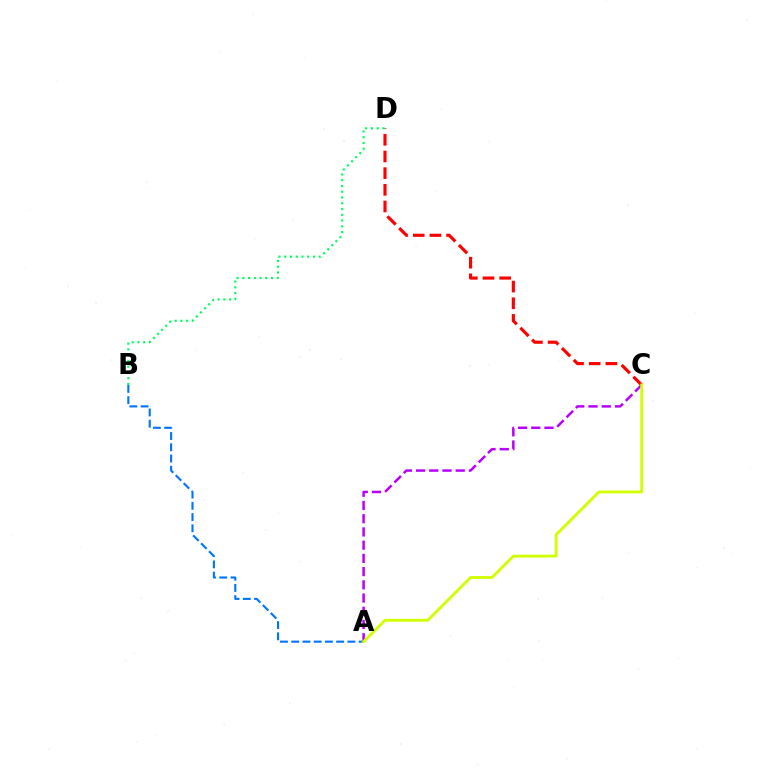{('C', 'D'): [{'color': '#ff0000', 'line_style': 'dashed', 'thickness': 2.26}], ('A', 'B'): [{'color': '#0074ff', 'line_style': 'dashed', 'thickness': 1.53}], ('A', 'C'): [{'color': '#b900ff', 'line_style': 'dashed', 'thickness': 1.8}, {'color': '#d1ff00', 'line_style': 'solid', 'thickness': 2.05}], ('B', 'D'): [{'color': '#00ff5c', 'line_style': 'dotted', 'thickness': 1.56}]}